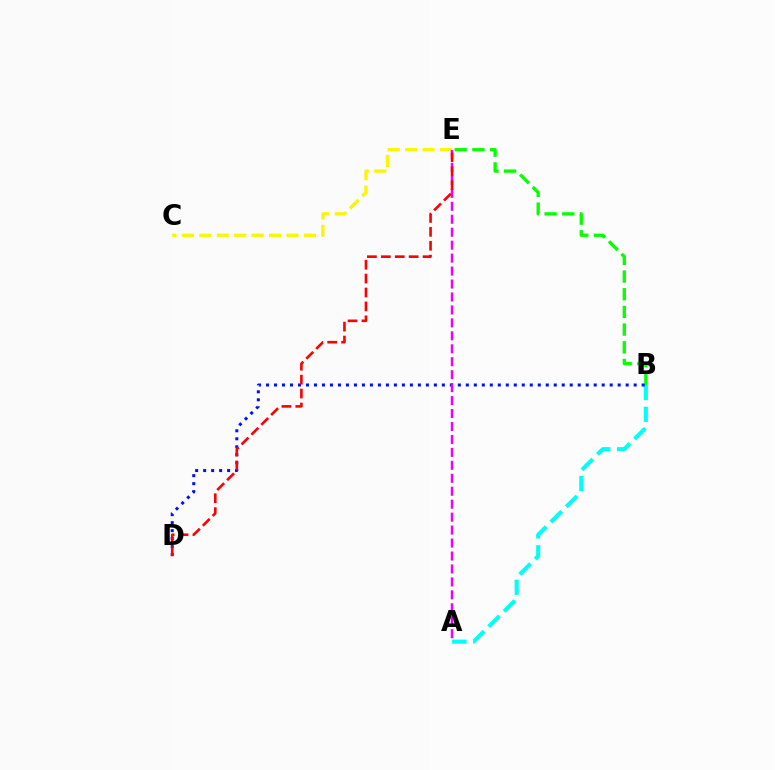{('A', 'B'): [{'color': '#00fff6', 'line_style': 'dashed', 'thickness': 2.95}], ('B', 'E'): [{'color': '#08ff00', 'line_style': 'dashed', 'thickness': 2.4}], ('B', 'D'): [{'color': '#0010ff', 'line_style': 'dotted', 'thickness': 2.17}], ('C', 'E'): [{'color': '#fcf500', 'line_style': 'dashed', 'thickness': 2.37}], ('A', 'E'): [{'color': '#ee00ff', 'line_style': 'dashed', 'thickness': 1.76}], ('D', 'E'): [{'color': '#ff0000', 'line_style': 'dashed', 'thickness': 1.89}]}